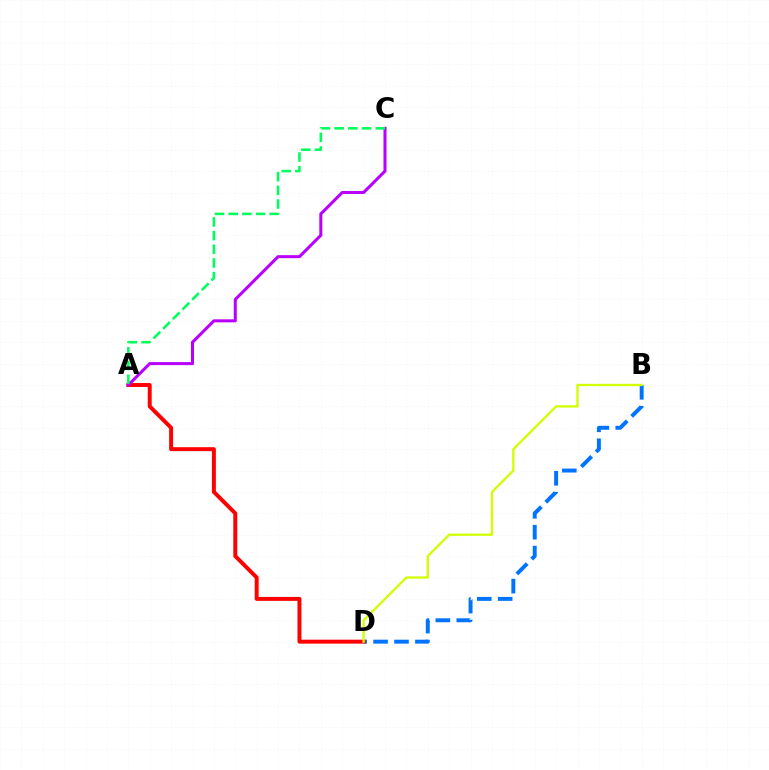{('B', 'D'): [{'color': '#0074ff', 'line_style': 'dashed', 'thickness': 2.84}, {'color': '#d1ff00', 'line_style': 'solid', 'thickness': 1.66}], ('A', 'D'): [{'color': '#ff0000', 'line_style': 'solid', 'thickness': 2.84}], ('A', 'C'): [{'color': '#b900ff', 'line_style': 'solid', 'thickness': 2.19}, {'color': '#00ff5c', 'line_style': 'dashed', 'thickness': 1.86}]}